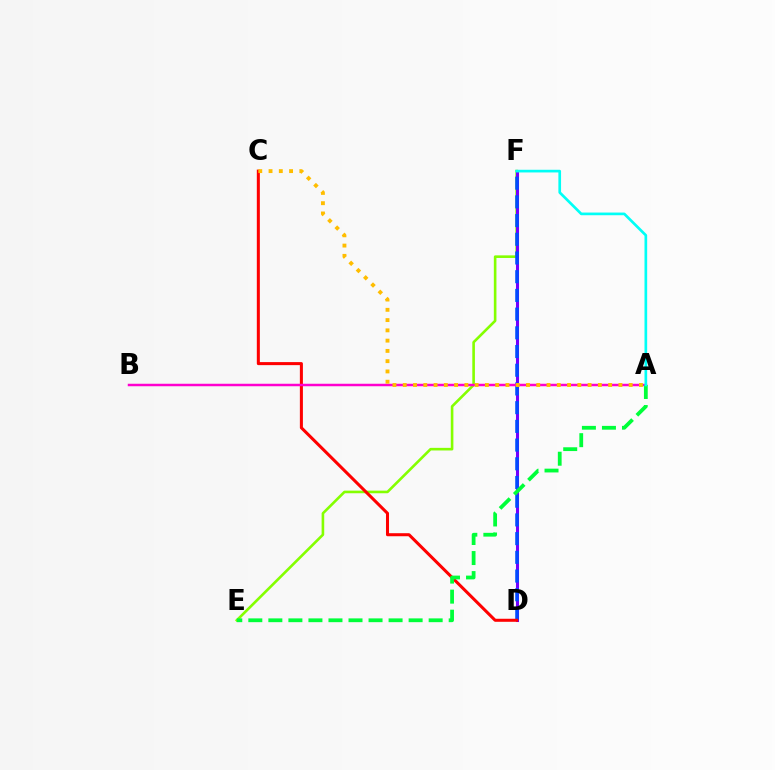{('E', 'F'): [{'color': '#84ff00', 'line_style': 'solid', 'thickness': 1.88}], ('D', 'F'): [{'color': '#7200ff', 'line_style': 'solid', 'thickness': 2.2}, {'color': '#004bff', 'line_style': 'dashed', 'thickness': 2.54}], ('C', 'D'): [{'color': '#ff0000', 'line_style': 'solid', 'thickness': 2.18}], ('A', 'B'): [{'color': '#ff00cf', 'line_style': 'solid', 'thickness': 1.79}], ('A', 'E'): [{'color': '#00ff39', 'line_style': 'dashed', 'thickness': 2.72}], ('A', 'C'): [{'color': '#ffbd00', 'line_style': 'dotted', 'thickness': 2.79}], ('A', 'F'): [{'color': '#00fff6', 'line_style': 'solid', 'thickness': 1.93}]}